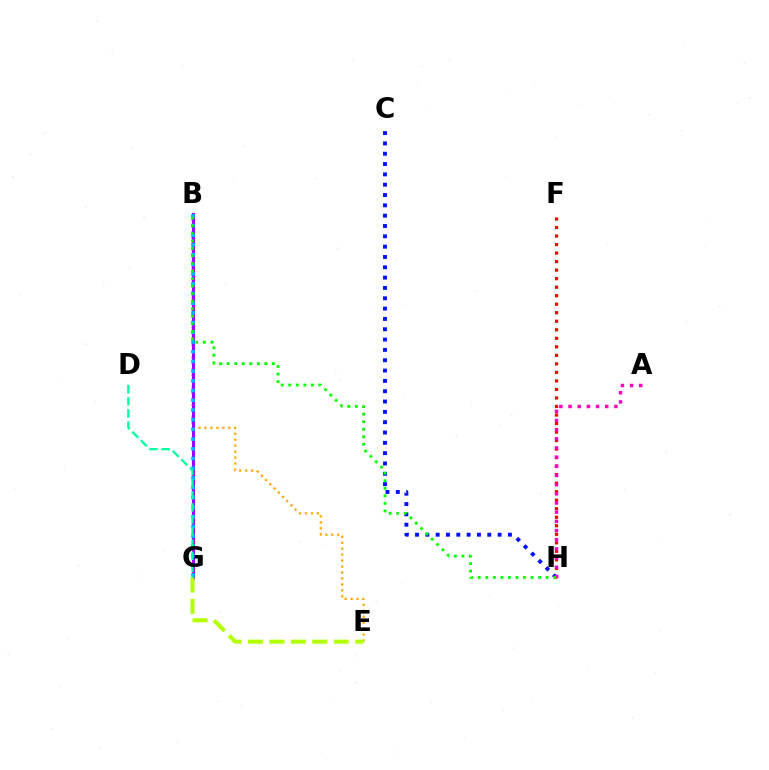{('B', 'E'): [{'color': '#ffa500', 'line_style': 'dotted', 'thickness': 1.62}], ('B', 'G'): [{'color': '#9b00ff', 'line_style': 'solid', 'thickness': 2.22}, {'color': '#00b5ff', 'line_style': 'dotted', 'thickness': 2.64}], ('E', 'G'): [{'color': '#b3ff00', 'line_style': 'dashed', 'thickness': 2.91}], ('D', 'G'): [{'color': '#00ff9d', 'line_style': 'dashed', 'thickness': 1.64}], ('F', 'H'): [{'color': '#ff0000', 'line_style': 'dotted', 'thickness': 2.32}], ('C', 'H'): [{'color': '#0010ff', 'line_style': 'dotted', 'thickness': 2.81}], ('A', 'H'): [{'color': '#ff00bd', 'line_style': 'dotted', 'thickness': 2.49}], ('B', 'H'): [{'color': '#08ff00', 'line_style': 'dotted', 'thickness': 2.05}]}